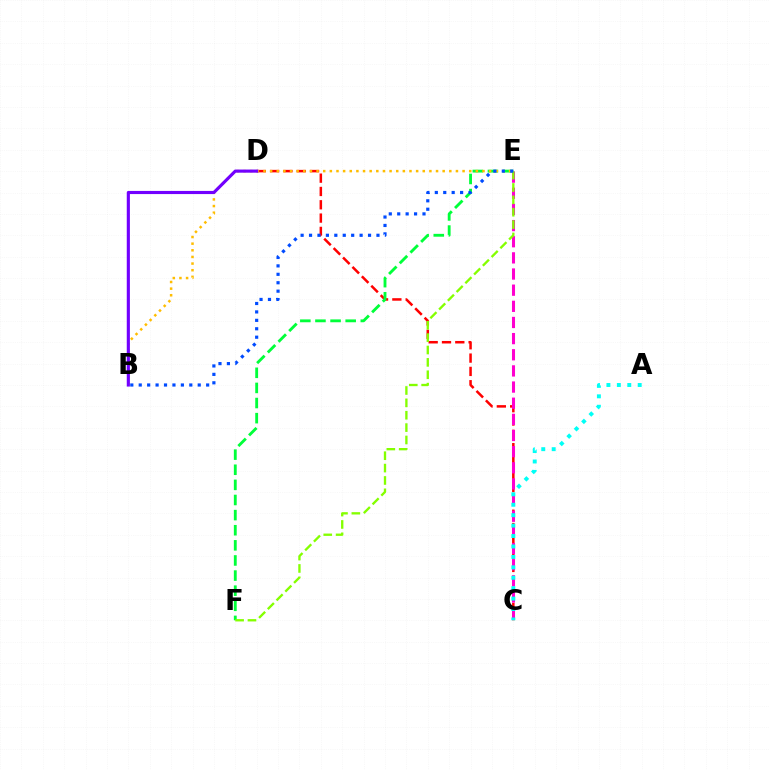{('C', 'D'): [{'color': '#ff0000', 'line_style': 'dashed', 'thickness': 1.81}], ('E', 'F'): [{'color': '#00ff39', 'line_style': 'dashed', 'thickness': 2.05}, {'color': '#84ff00', 'line_style': 'dashed', 'thickness': 1.68}], ('B', 'E'): [{'color': '#ffbd00', 'line_style': 'dotted', 'thickness': 1.8}, {'color': '#004bff', 'line_style': 'dotted', 'thickness': 2.29}], ('C', 'E'): [{'color': '#ff00cf', 'line_style': 'dashed', 'thickness': 2.19}], ('A', 'C'): [{'color': '#00fff6', 'line_style': 'dotted', 'thickness': 2.83}], ('B', 'D'): [{'color': '#7200ff', 'line_style': 'solid', 'thickness': 2.26}]}